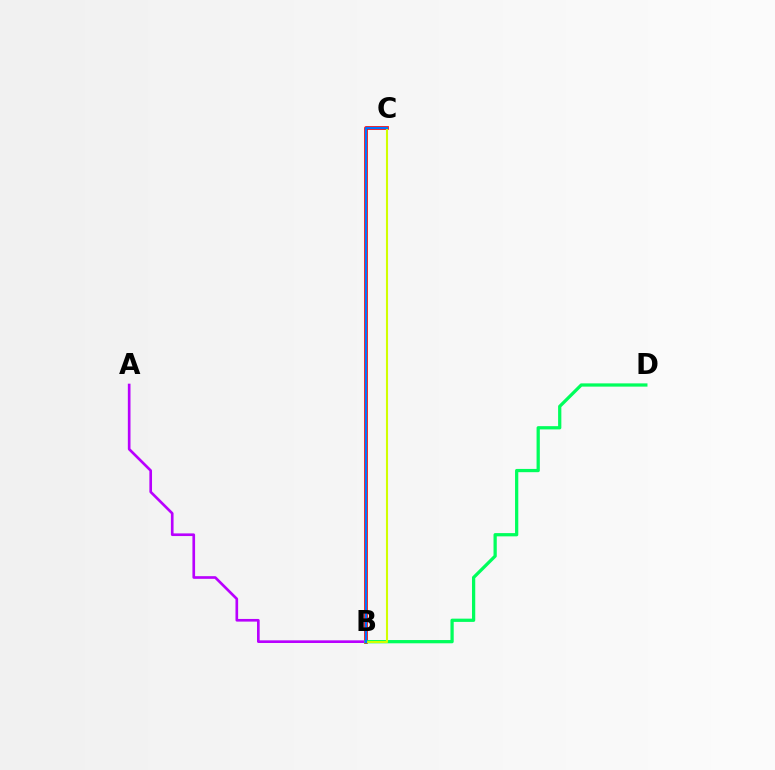{('B', 'C'): [{'color': '#ff0000', 'line_style': 'solid', 'thickness': 2.66}, {'color': '#d1ff00', 'line_style': 'solid', 'thickness': 1.5}, {'color': '#0074ff', 'line_style': 'solid', 'thickness': 1.58}], ('A', 'B'): [{'color': '#b900ff', 'line_style': 'solid', 'thickness': 1.91}], ('B', 'D'): [{'color': '#00ff5c', 'line_style': 'solid', 'thickness': 2.34}]}